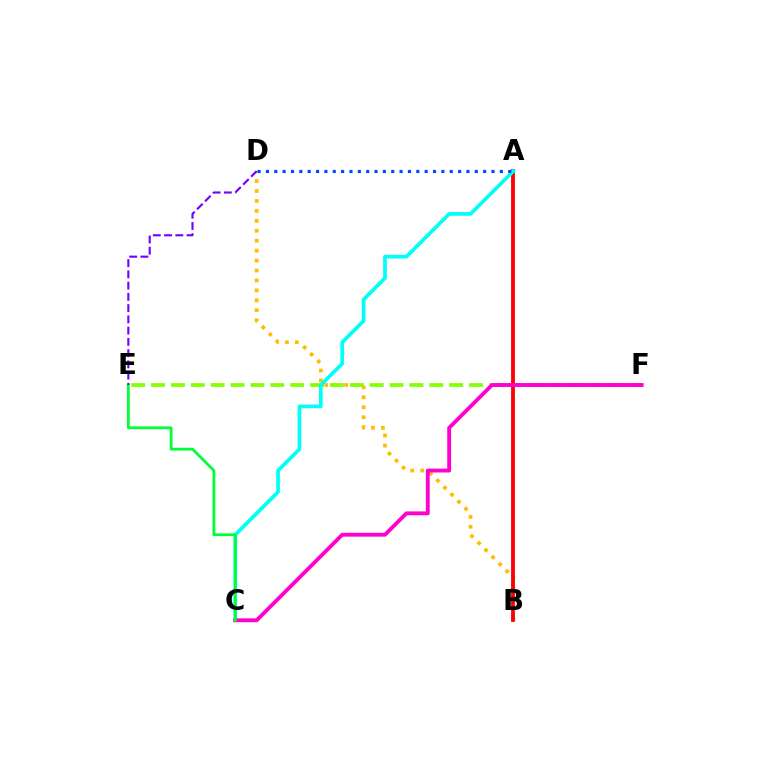{('B', 'D'): [{'color': '#ffbd00', 'line_style': 'dotted', 'thickness': 2.7}], ('E', 'F'): [{'color': '#84ff00', 'line_style': 'dashed', 'thickness': 2.7}], ('A', 'B'): [{'color': '#ff0000', 'line_style': 'solid', 'thickness': 2.75}], ('A', 'C'): [{'color': '#00fff6', 'line_style': 'solid', 'thickness': 2.67}], ('A', 'D'): [{'color': '#004bff', 'line_style': 'dotted', 'thickness': 2.27}], ('C', 'F'): [{'color': '#ff00cf', 'line_style': 'solid', 'thickness': 2.78}], ('C', 'E'): [{'color': '#00ff39', 'line_style': 'solid', 'thickness': 2.01}], ('D', 'E'): [{'color': '#7200ff', 'line_style': 'dashed', 'thickness': 1.53}]}